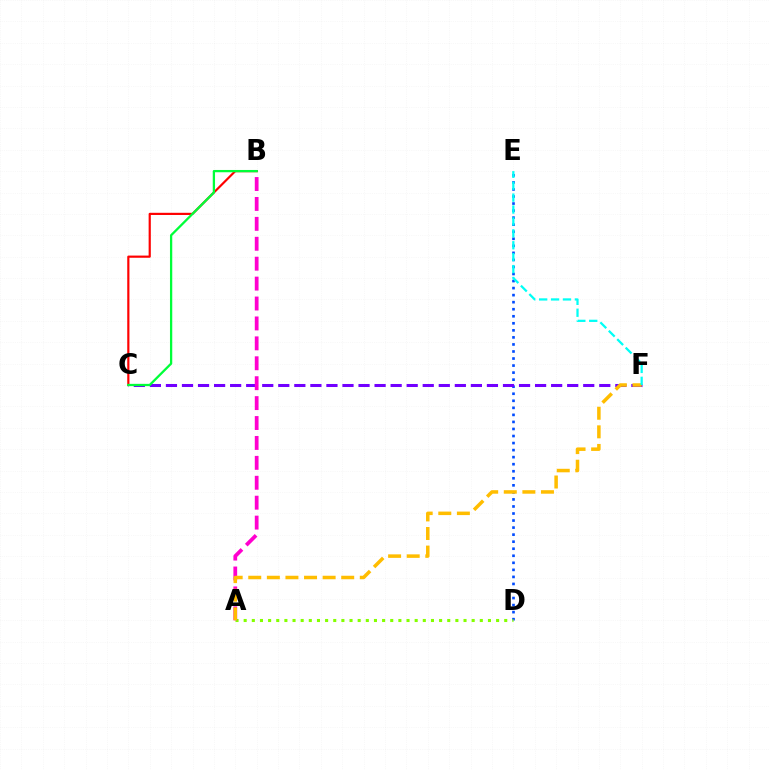{('D', 'E'): [{'color': '#004bff', 'line_style': 'dotted', 'thickness': 1.91}], ('A', 'D'): [{'color': '#84ff00', 'line_style': 'dotted', 'thickness': 2.21}], ('B', 'C'): [{'color': '#ff0000', 'line_style': 'solid', 'thickness': 1.57}, {'color': '#00ff39', 'line_style': 'solid', 'thickness': 1.65}], ('C', 'F'): [{'color': '#7200ff', 'line_style': 'dashed', 'thickness': 2.18}], ('A', 'B'): [{'color': '#ff00cf', 'line_style': 'dashed', 'thickness': 2.71}], ('A', 'F'): [{'color': '#ffbd00', 'line_style': 'dashed', 'thickness': 2.53}], ('E', 'F'): [{'color': '#00fff6', 'line_style': 'dashed', 'thickness': 1.62}]}